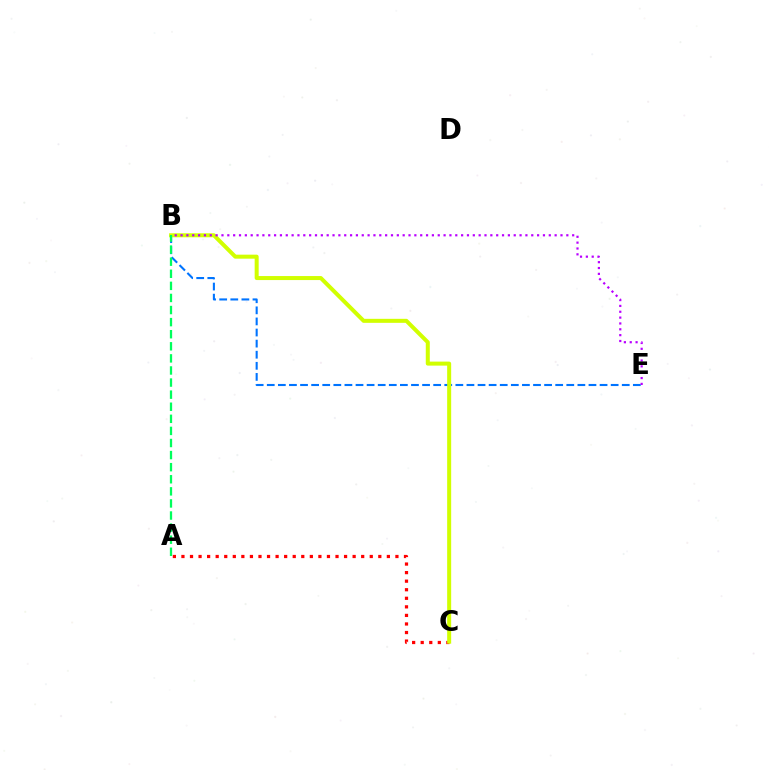{('B', 'E'): [{'color': '#0074ff', 'line_style': 'dashed', 'thickness': 1.51}, {'color': '#b900ff', 'line_style': 'dotted', 'thickness': 1.59}], ('A', 'C'): [{'color': '#ff0000', 'line_style': 'dotted', 'thickness': 2.33}], ('B', 'C'): [{'color': '#d1ff00', 'line_style': 'solid', 'thickness': 2.89}], ('A', 'B'): [{'color': '#00ff5c', 'line_style': 'dashed', 'thickness': 1.64}]}